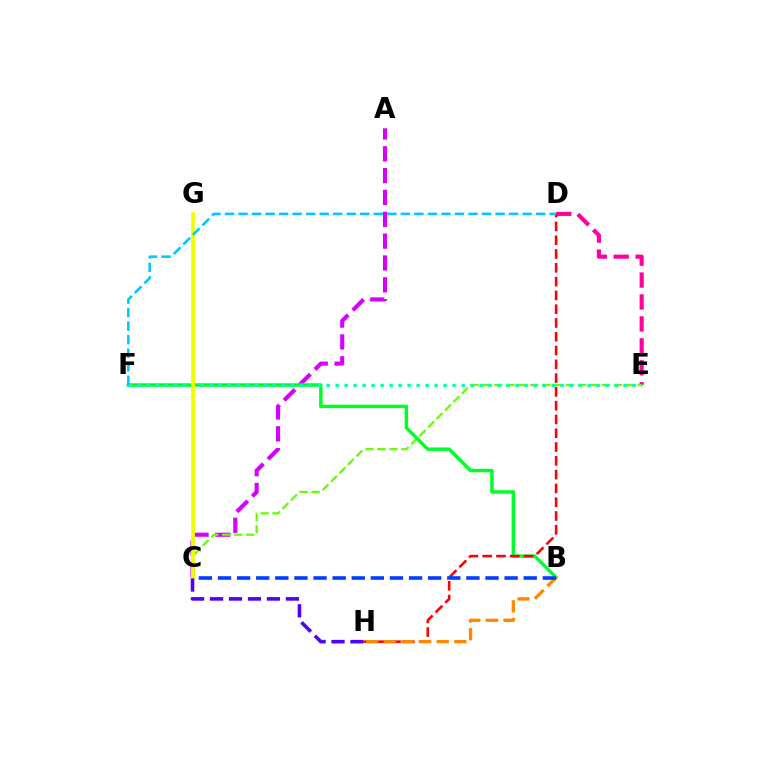{('D', 'E'): [{'color': '#ff00a0', 'line_style': 'dashed', 'thickness': 2.98}], ('A', 'C'): [{'color': '#d600ff', 'line_style': 'dashed', 'thickness': 2.97}], ('C', 'E'): [{'color': '#66ff00', 'line_style': 'dashed', 'thickness': 1.62}], ('B', 'F'): [{'color': '#00ff27', 'line_style': 'solid', 'thickness': 2.48}], ('E', 'F'): [{'color': '#00ffaf', 'line_style': 'dotted', 'thickness': 2.44}], ('D', 'H'): [{'color': '#ff0000', 'line_style': 'dashed', 'thickness': 1.87}], ('B', 'H'): [{'color': '#ff8800', 'line_style': 'dashed', 'thickness': 2.4}], ('C', 'G'): [{'color': '#eeff00', 'line_style': 'solid', 'thickness': 2.73}], ('D', 'F'): [{'color': '#00c7ff', 'line_style': 'dashed', 'thickness': 1.84}], ('C', 'H'): [{'color': '#4f00ff', 'line_style': 'dashed', 'thickness': 2.58}], ('B', 'C'): [{'color': '#003fff', 'line_style': 'dashed', 'thickness': 2.6}]}